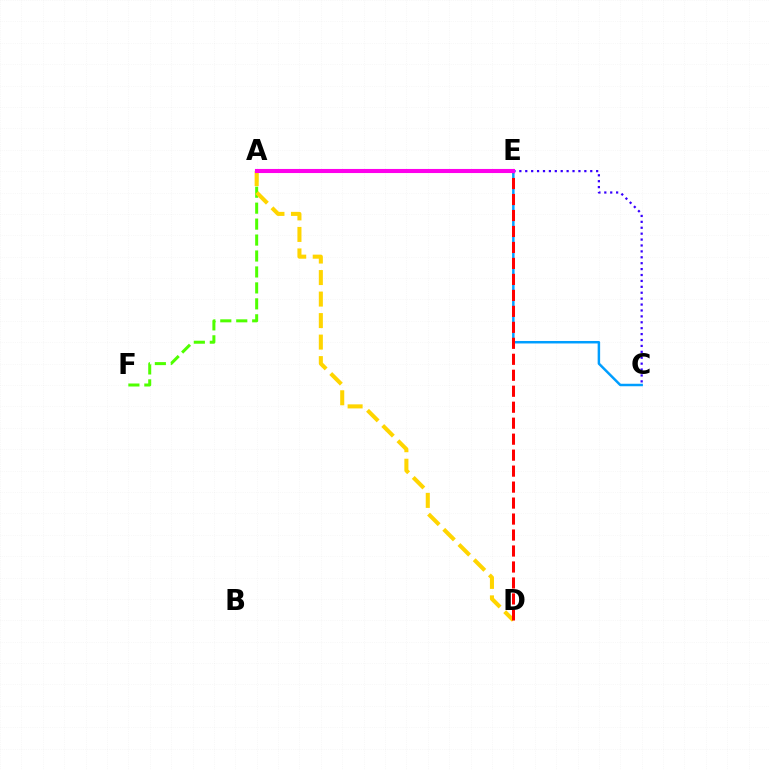{('C', 'E'): [{'color': '#009eff', 'line_style': 'solid', 'thickness': 1.79}, {'color': '#3700ff', 'line_style': 'dotted', 'thickness': 1.61}], ('A', 'F'): [{'color': '#4fff00', 'line_style': 'dashed', 'thickness': 2.17}], ('A', 'D'): [{'color': '#ffd500', 'line_style': 'dashed', 'thickness': 2.92}], ('A', 'E'): [{'color': '#00ff86', 'line_style': 'dotted', 'thickness': 2.15}, {'color': '#ff00ed', 'line_style': 'solid', 'thickness': 2.94}], ('D', 'E'): [{'color': '#ff0000', 'line_style': 'dashed', 'thickness': 2.17}]}